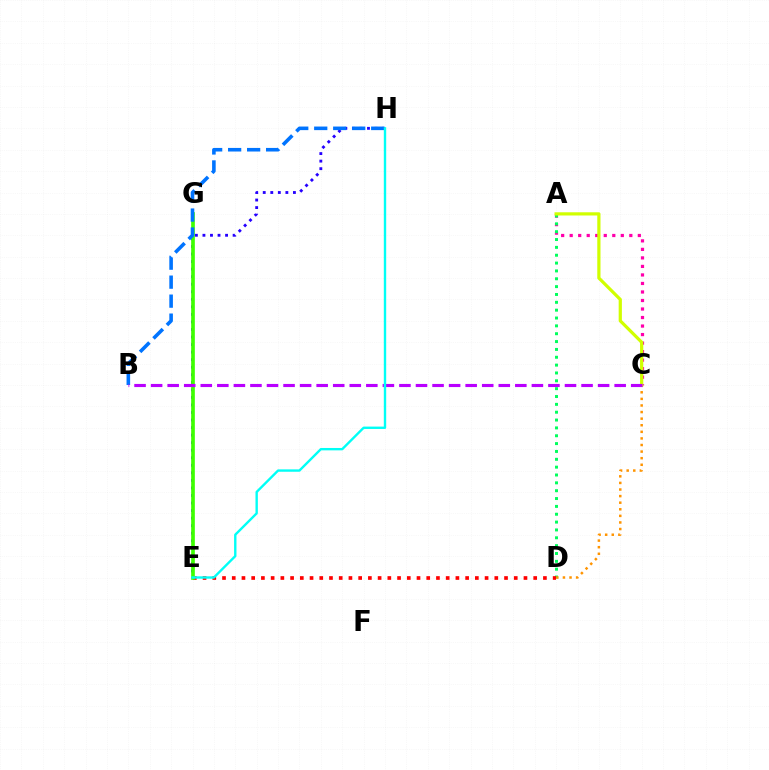{('E', 'H'): [{'color': '#2500ff', 'line_style': 'dotted', 'thickness': 2.05}, {'color': '#00fff6', 'line_style': 'solid', 'thickness': 1.71}], ('A', 'C'): [{'color': '#ff00ac', 'line_style': 'dotted', 'thickness': 2.31}, {'color': '#d1ff00', 'line_style': 'solid', 'thickness': 2.32}], ('A', 'D'): [{'color': '#00ff5c', 'line_style': 'dotted', 'thickness': 2.13}], ('D', 'E'): [{'color': '#ff0000', 'line_style': 'dotted', 'thickness': 2.64}], ('C', 'D'): [{'color': '#ff9400', 'line_style': 'dotted', 'thickness': 1.79}], ('E', 'G'): [{'color': '#3dff00', 'line_style': 'solid', 'thickness': 2.64}], ('B', 'H'): [{'color': '#0074ff', 'line_style': 'dashed', 'thickness': 2.58}], ('B', 'C'): [{'color': '#b900ff', 'line_style': 'dashed', 'thickness': 2.25}]}